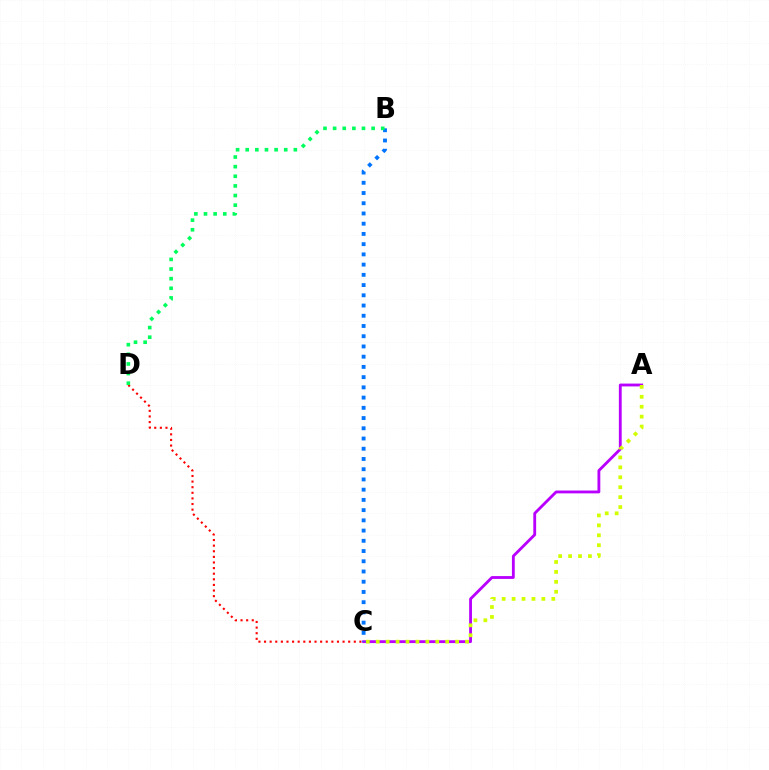{('A', 'C'): [{'color': '#b900ff', 'line_style': 'solid', 'thickness': 2.04}, {'color': '#d1ff00', 'line_style': 'dotted', 'thickness': 2.7}], ('C', 'D'): [{'color': '#ff0000', 'line_style': 'dotted', 'thickness': 1.52}], ('B', 'C'): [{'color': '#0074ff', 'line_style': 'dotted', 'thickness': 2.78}], ('B', 'D'): [{'color': '#00ff5c', 'line_style': 'dotted', 'thickness': 2.62}]}